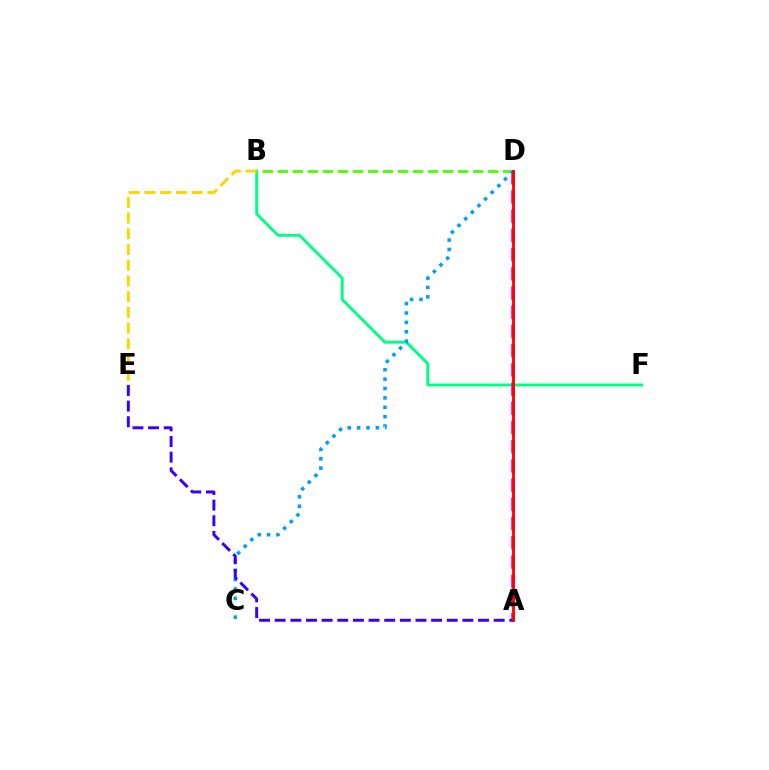{('B', 'D'): [{'color': '#4fff00', 'line_style': 'dashed', 'thickness': 2.04}], ('B', 'F'): [{'color': '#00ff86', 'line_style': 'solid', 'thickness': 2.1}], ('A', 'D'): [{'color': '#ff00ed', 'line_style': 'dashed', 'thickness': 2.61}, {'color': '#ff0000', 'line_style': 'solid', 'thickness': 2.03}], ('C', 'D'): [{'color': '#009eff', 'line_style': 'dotted', 'thickness': 2.55}], ('A', 'E'): [{'color': '#3700ff', 'line_style': 'dashed', 'thickness': 2.12}], ('B', 'E'): [{'color': '#ffd500', 'line_style': 'dashed', 'thickness': 2.14}]}